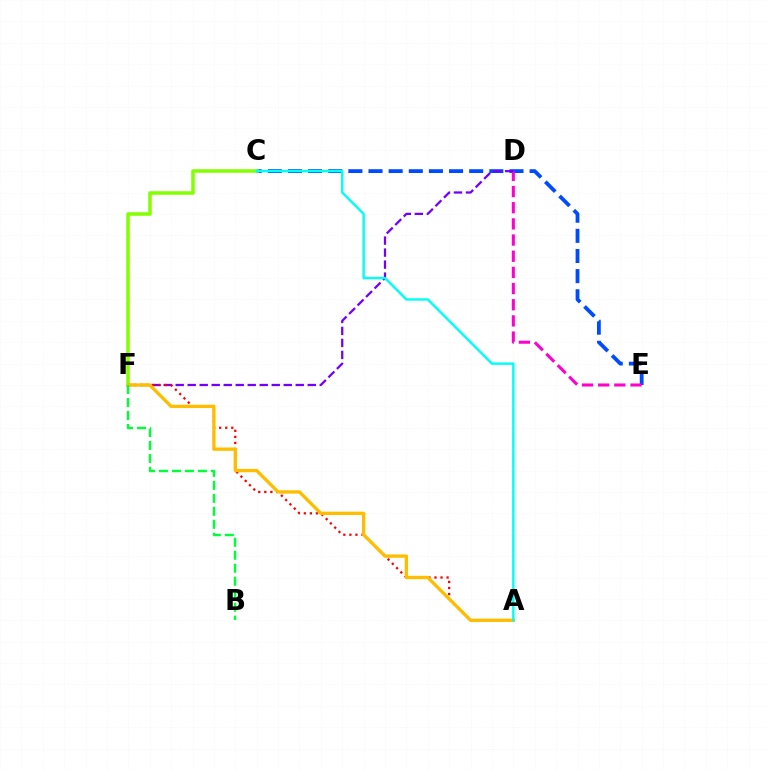{('C', 'E'): [{'color': '#004bff', 'line_style': 'dashed', 'thickness': 2.74}], ('D', 'E'): [{'color': '#ff00cf', 'line_style': 'dashed', 'thickness': 2.2}], ('D', 'F'): [{'color': '#7200ff', 'line_style': 'dashed', 'thickness': 1.63}], ('C', 'F'): [{'color': '#84ff00', 'line_style': 'solid', 'thickness': 2.54}], ('A', 'F'): [{'color': '#ff0000', 'line_style': 'dotted', 'thickness': 1.64}, {'color': '#ffbd00', 'line_style': 'solid', 'thickness': 2.39}], ('B', 'F'): [{'color': '#00ff39', 'line_style': 'dashed', 'thickness': 1.76}], ('A', 'C'): [{'color': '#00fff6', 'line_style': 'solid', 'thickness': 1.74}]}